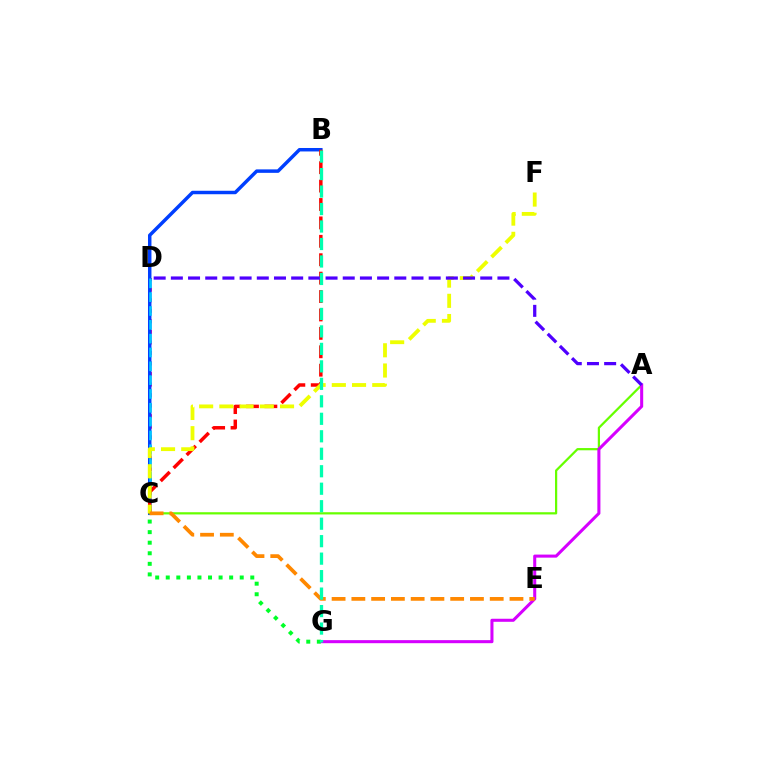{('C', 'D'): [{'color': '#ff00a0', 'line_style': 'dotted', 'thickness': 2.86}, {'color': '#00c7ff', 'line_style': 'dashed', 'thickness': 1.88}], ('B', 'C'): [{'color': '#003fff', 'line_style': 'solid', 'thickness': 2.49}, {'color': '#ff0000', 'line_style': 'dashed', 'thickness': 2.5}], ('A', 'C'): [{'color': '#66ff00', 'line_style': 'solid', 'thickness': 1.6}], ('A', 'G'): [{'color': '#d600ff', 'line_style': 'solid', 'thickness': 2.2}], ('C', 'G'): [{'color': '#00ff27', 'line_style': 'dotted', 'thickness': 2.87}], ('C', 'F'): [{'color': '#eeff00', 'line_style': 'dashed', 'thickness': 2.75}], ('A', 'D'): [{'color': '#4f00ff', 'line_style': 'dashed', 'thickness': 2.33}], ('C', 'E'): [{'color': '#ff8800', 'line_style': 'dashed', 'thickness': 2.68}], ('B', 'G'): [{'color': '#00ffaf', 'line_style': 'dashed', 'thickness': 2.37}]}